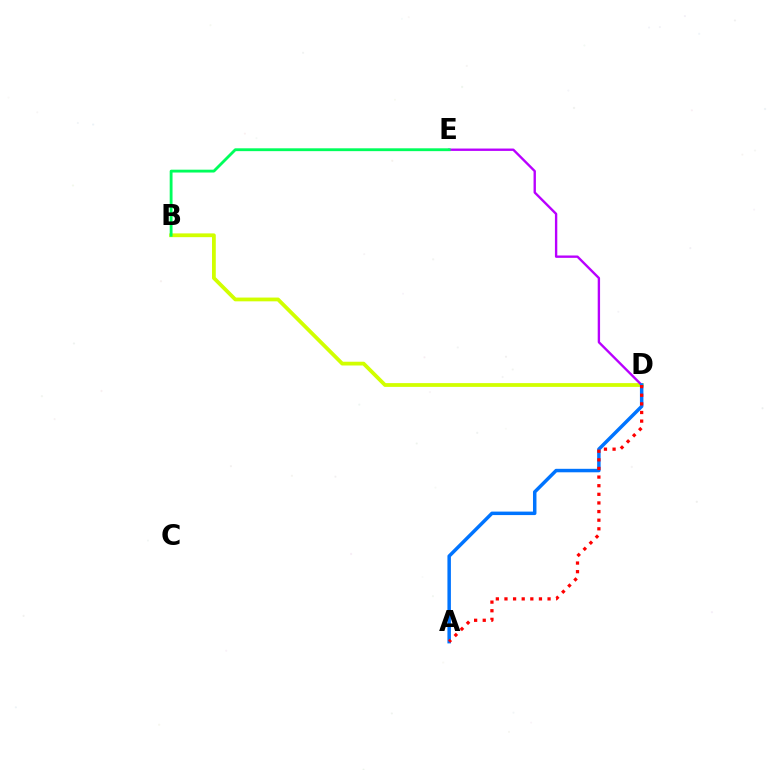{('B', 'D'): [{'color': '#d1ff00', 'line_style': 'solid', 'thickness': 2.72}], ('D', 'E'): [{'color': '#b900ff', 'line_style': 'solid', 'thickness': 1.7}], ('B', 'E'): [{'color': '#00ff5c', 'line_style': 'solid', 'thickness': 2.05}], ('A', 'D'): [{'color': '#0074ff', 'line_style': 'solid', 'thickness': 2.51}, {'color': '#ff0000', 'line_style': 'dotted', 'thickness': 2.34}]}